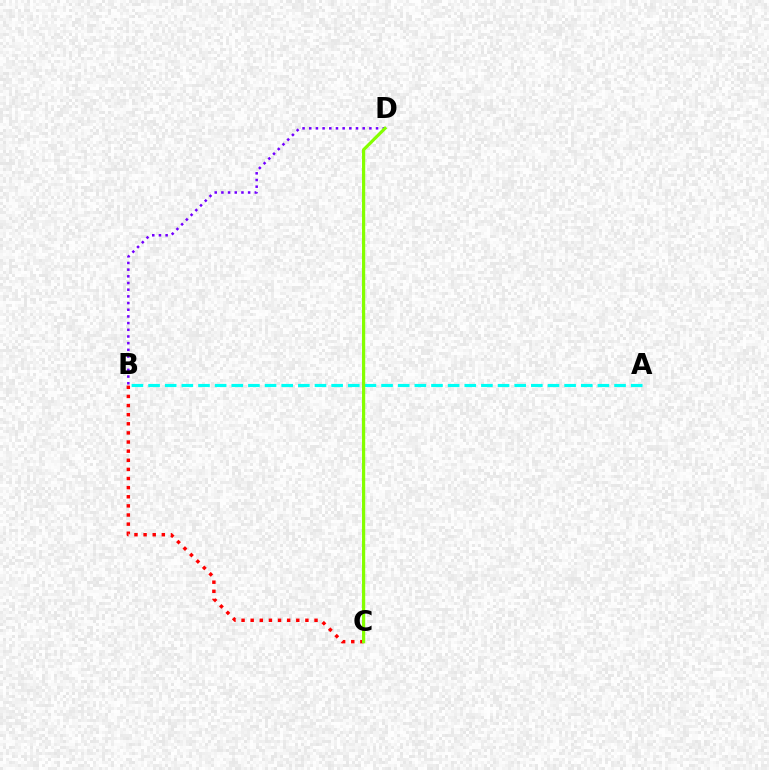{('B', 'C'): [{'color': '#ff0000', 'line_style': 'dotted', 'thickness': 2.48}], ('B', 'D'): [{'color': '#7200ff', 'line_style': 'dotted', 'thickness': 1.82}], ('A', 'B'): [{'color': '#00fff6', 'line_style': 'dashed', 'thickness': 2.26}], ('C', 'D'): [{'color': '#84ff00', 'line_style': 'solid', 'thickness': 2.3}]}